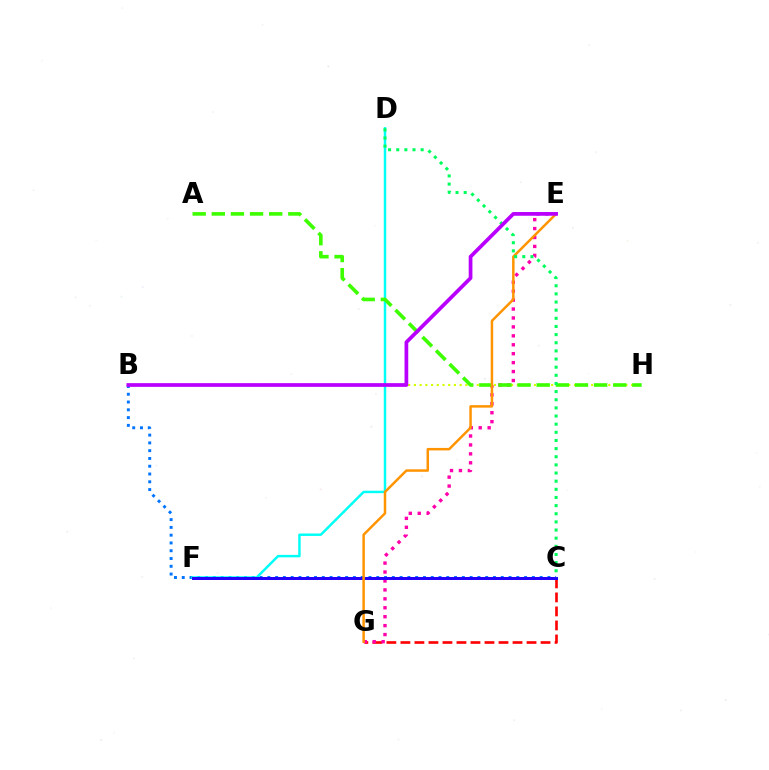{('B', 'H'): [{'color': '#d1ff00', 'line_style': 'dotted', 'thickness': 1.55}], ('C', 'G'): [{'color': '#ff0000', 'line_style': 'dashed', 'thickness': 1.9}], ('B', 'C'): [{'color': '#0074ff', 'line_style': 'dotted', 'thickness': 2.11}], ('E', 'G'): [{'color': '#ff00ac', 'line_style': 'dotted', 'thickness': 2.43}, {'color': '#ff9400', 'line_style': 'solid', 'thickness': 1.78}], ('D', 'F'): [{'color': '#00fff6', 'line_style': 'solid', 'thickness': 1.77}], ('C', 'F'): [{'color': '#2500ff', 'line_style': 'solid', 'thickness': 2.16}], ('A', 'H'): [{'color': '#3dff00', 'line_style': 'dashed', 'thickness': 2.6}], ('C', 'D'): [{'color': '#00ff5c', 'line_style': 'dotted', 'thickness': 2.21}], ('B', 'E'): [{'color': '#b900ff', 'line_style': 'solid', 'thickness': 2.68}]}